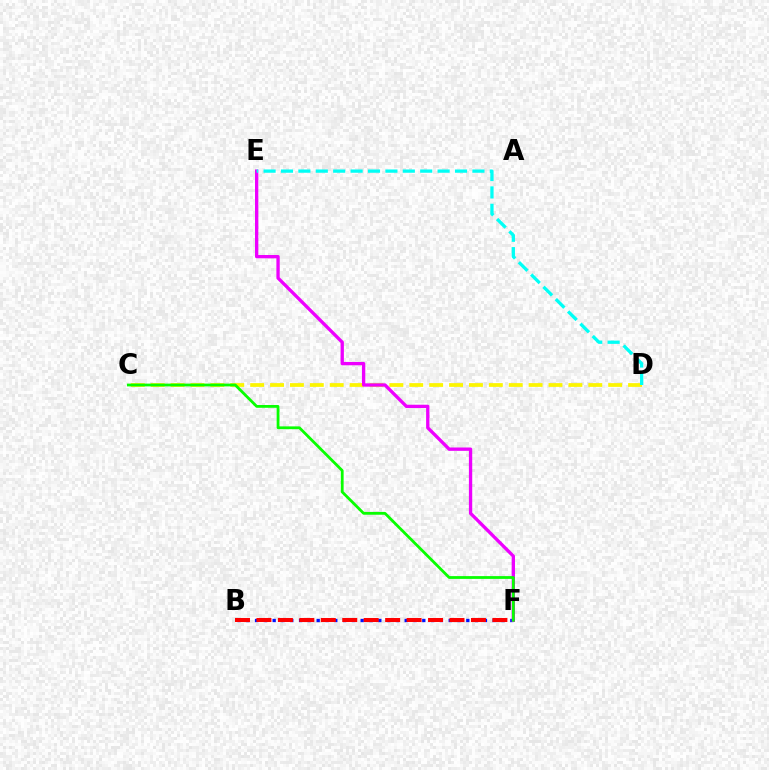{('C', 'D'): [{'color': '#fcf500', 'line_style': 'dashed', 'thickness': 2.7}], ('B', 'F'): [{'color': '#0010ff', 'line_style': 'dotted', 'thickness': 2.39}, {'color': '#ff0000', 'line_style': 'dashed', 'thickness': 2.91}], ('E', 'F'): [{'color': '#ee00ff', 'line_style': 'solid', 'thickness': 2.39}], ('D', 'E'): [{'color': '#00fff6', 'line_style': 'dashed', 'thickness': 2.36}], ('C', 'F'): [{'color': '#08ff00', 'line_style': 'solid', 'thickness': 2.01}]}